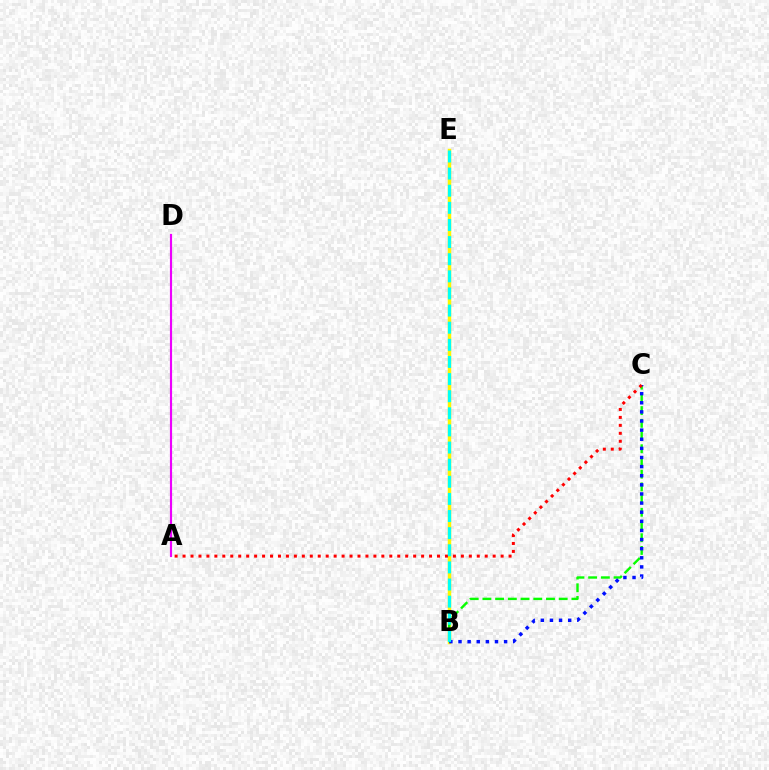{('B', 'E'): [{'color': '#fcf500', 'line_style': 'solid', 'thickness': 2.51}, {'color': '#00fff6', 'line_style': 'dashed', 'thickness': 2.33}], ('B', 'C'): [{'color': '#08ff00', 'line_style': 'dashed', 'thickness': 1.73}, {'color': '#0010ff', 'line_style': 'dotted', 'thickness': 2.48}], ('A', 'D'): [{'color': '#ee00ff', 'line_style': 'solid', 'thickness': 1.55}], ('A', 'C'): [{'color': '#ff0000', 'line_style': 'dotted', 'thickness': 2.16}]}